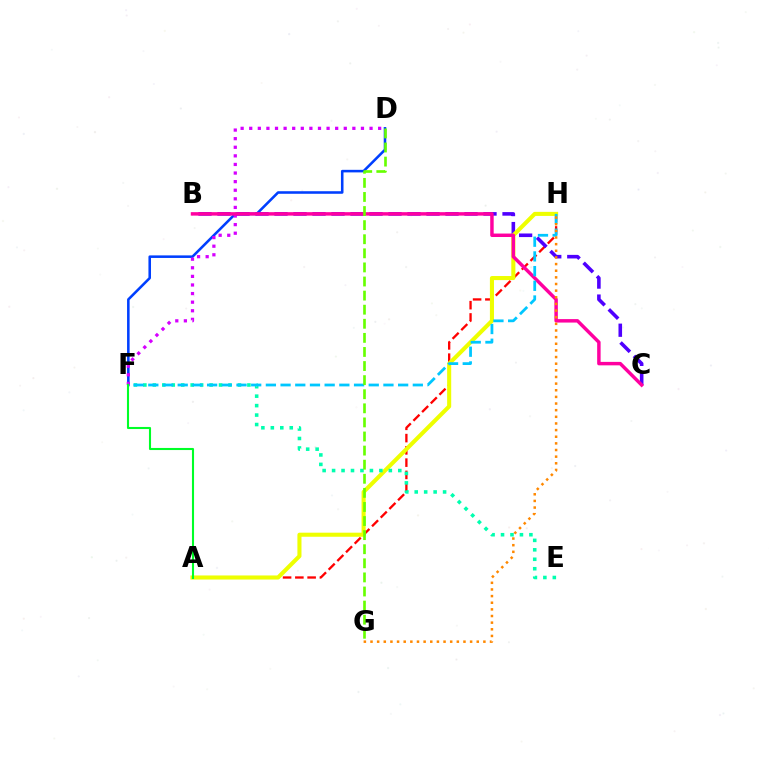{('D', 'F'): [{'color': '#003fff', 'line_style': 'solid', 'thickness': 1.84}, {'color': '#d600ff', 'line_style': 'dotted', 'thickness': 2.34}], ('A', 'H'): [{'color': '#ff0000', 'line_style': 'dashed', 'thickness': 1.67}, {'color': '#eeff00', 'line_style': 'solid', 'thickness': 2.93}], ('B', 'C'): [{'color': '#4f00ff', 'line_style': 'dashed', 'thickness': 2.58}, {'color': '#ff00a0', 'line_style': 'solid', 'thickness': 2.49}], ('E', 'F'): [{'color': '#00ffaf', 'line_style': 'dotted', 'thickness': 2.57}], ('F', 'H'): [{'color': '#00c7ff', 'line_style': 'dashed', 'thickness': 2.0}], ('A', 'F'): [{'color': '#00ff27', 'line_style': 'solid', 'thickness': 1.51}], ('D', 'G'): [{'color': '#66ff00', 'line_style': 'dashed', 'thickness': 1.91}], ('G', 'H'): [{'color': '#ff8800', 'line_style': 'dotted', 'thickness': 1.8}]}